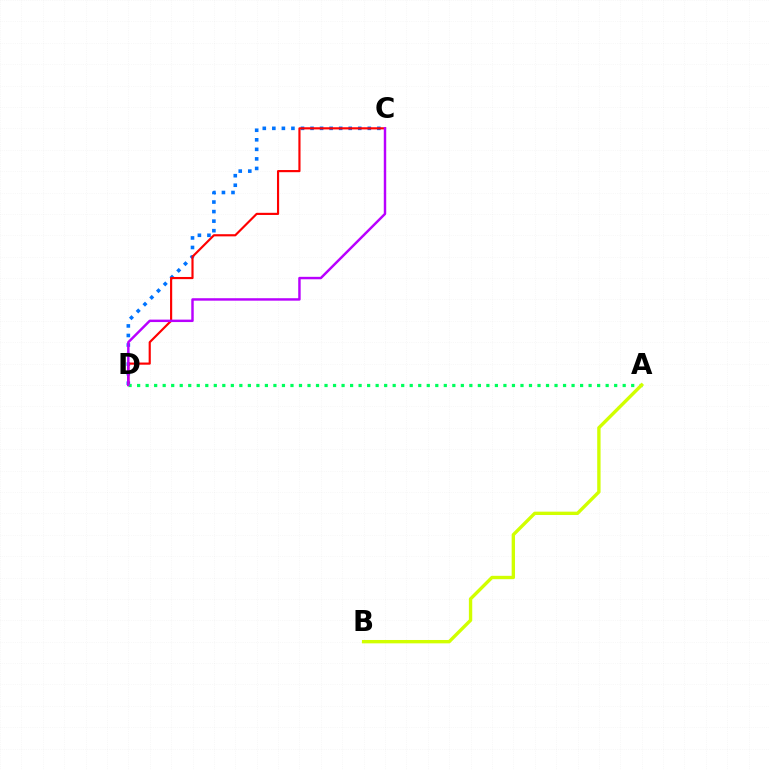{('C', 'D'): [{'color': '#0074ff', 'line_style': 'dotted', 'thickness': 2.59}, {'color': '#ff0000', 'line_style': 'solid', 'thickness': 1.55}, {'color': '#b900ff', 'line_style': 'solid', 'thickness': 1.76}], ('A', 'D'): [{'color': '#00ff5c', 'line_style': 'dotted', 'thickness': 2.31}], ('A', 'B'): [{'color': '#d1ff00', 'line_style': 'solid', 'thickness': 2.42}]}